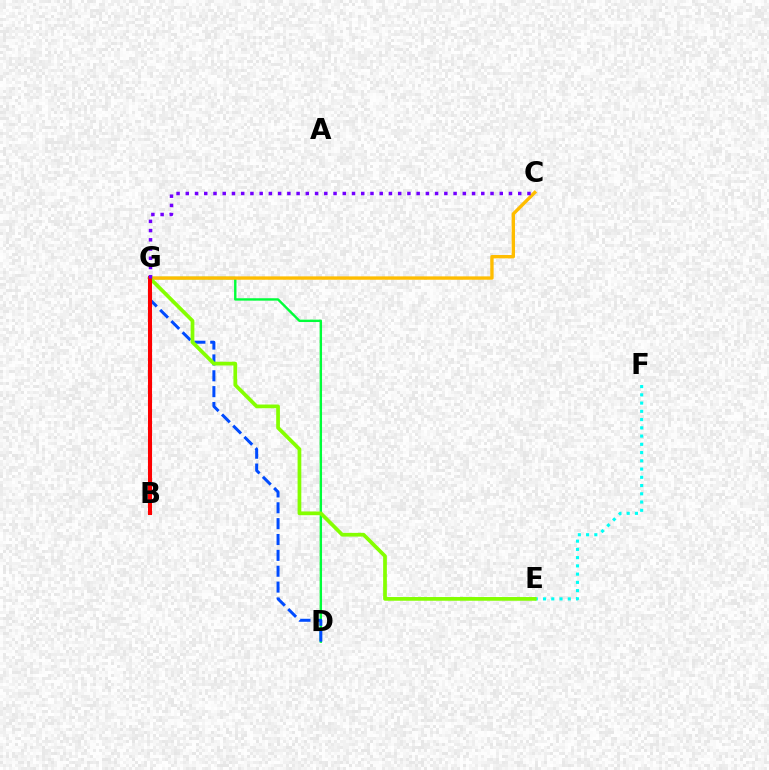{('D', 'G'): [{'color': '#00ff39', 'line_style': 'solid', 'thickness': 1.73}, {'color': '#004bff', 'line_style': 'dashed', 'thickness': 2.15}], ('B', 'G'): [{'color': '#ff00cf', 'line_style': 'dashed', 'thickness': 2.74}, {'color': '#ff0000', 'line_style': 'solid', 'thickness': 2.93}], ('E', 'F'): [{'color': '#00fff6', 'line_style': 'dotted', 'thickness': 2.24}], ('C', 'G'): [{'color': '#ffbd00', 'line_style': 'solid', 'thickness': 2.42}, {'color': '#7200ff', 'line_style': 'dotted', 'thickness': 2.51}], ('E', 'G'): [{'color': '#84ff00', 'line_style': 'solid', 'thickness': 2.68}]}